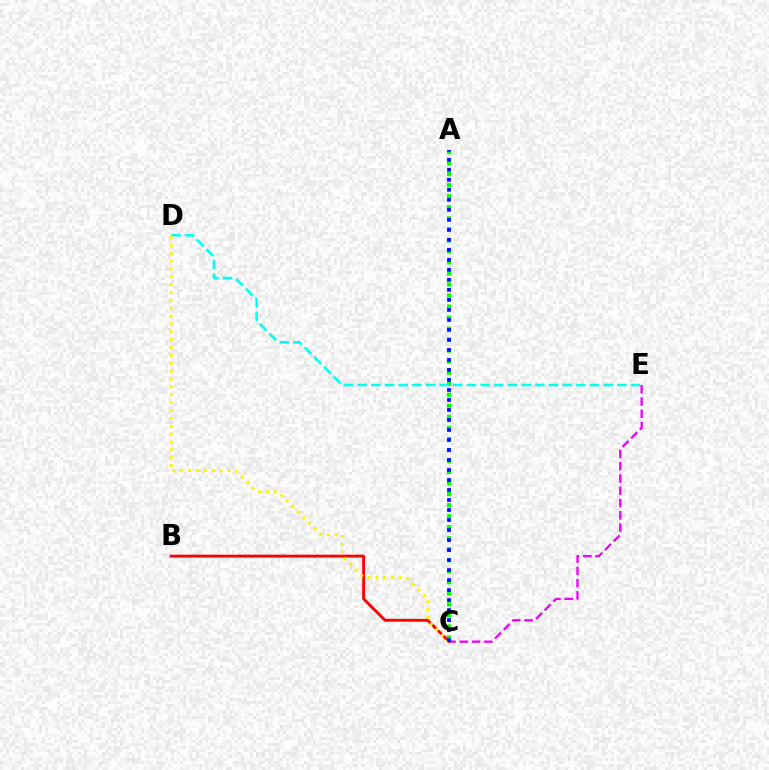{('A', 'C'): [{'color': '#08ff00', 'line_style': 'dotted', 'thickness': 3.0}, {'color': '#0010ff', 'line_style': 'dotted', 'thickness': 2.72}], ('D', 'E'): [{'color': '#00fff6', 'line_style': 'dashed', 'thickness': 1.86}], ('B', 'C'): [{'color': '#ff0000', 'line_style': 'solid', 'thickness': 2.06}], ('C', 'D'): [{'color': '#fcf500', 'line_style': 'dotted', 'thickness': 2.14}], ('C', 'E'): [{'color': '#ee00ff', 'line_style': 'dashed', 'thickness': 1.67}]}